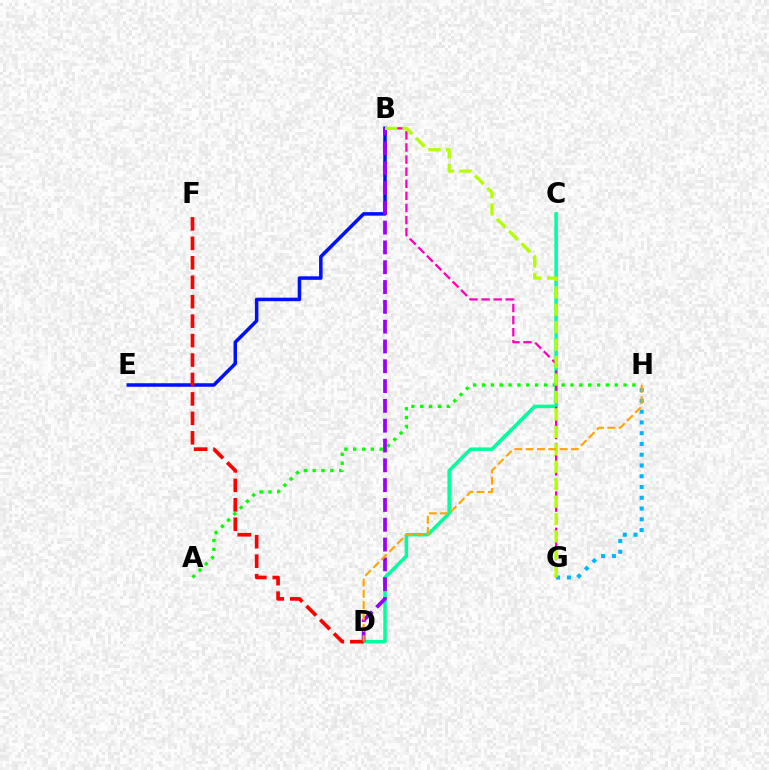{('G', 'H'): [{'color': '#00b5ff', 'line_style': 'dotted', 'thickness': 2.92}], ('A', 'H'): [{'color': '#08ff00', 'line_style': 'dotted', 'thickness': 2.4}], ('C', 'D'): [{'color': '#00ff9d', 'line_style': 'solid', 'thickness': 2.53}], ('B', 'E'): [{'color': '#0010ff', 'line_style': 'solid', 'thickness': 2.53}], ('B', 'D'): [{'color': '#9b00ff', 'line_style': 'dashed', 'thickness': 2.69}], ('B', 'G'): [{'color': '#ff00bd', 'line_style': 'dashed', 'thickness': 1.64}, {'color': '#b3ff00', 'line_style': 'dashed', 'thickness': 2.37}], ('D', 'F'): [{'color': '#ff0000', 'line_style': 'dashed', 'thickness': 2.64}], ('D', 'H'): [{'color': '#ffa500', 'line_style': 'dashed', 'thickness': 1.54}]}